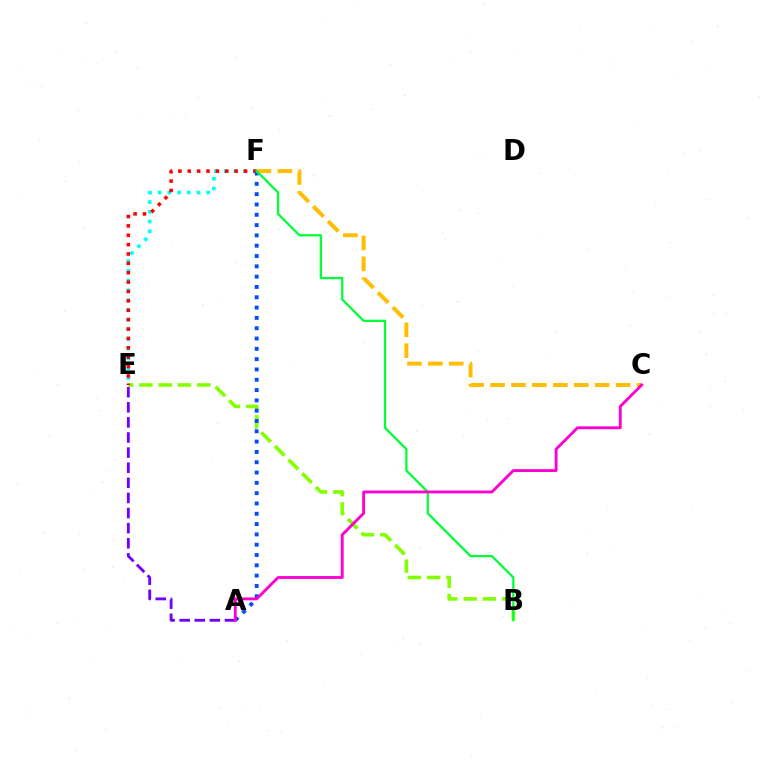{('E', 'F'): [{'color': '#00fff6', 'line_style': 'dotted', 'thickness': 2.64}, {'color': '#ff0000', 'line_style': 'dotted', 'thickness': 2.55}], ('B', 'E'): [{'color': '#84ff00', 'line_style': 'dashed', 'thickness': 2.62}], ('A', 'E'): [{'color': '#7200ff', 'line_style': 'dashed', 'thickness': 2.05}], ('A', 'F'): [{'color': '#004bff', 'line_style': 'dotted', 'thickness': 2.8}], ('C', 'F'): [{'color': '#ffbd00', 'line_style': 'dashed', 'thickness': 2.84}], ('B', 'F'): [{'color': '#00ff39', 'line_style': 'solid', 'thickness': 1.64}], ('A', 'C'): [{'color': '#ff00cf', 'line_style': 'solid', 'thickness': 2.07}]}